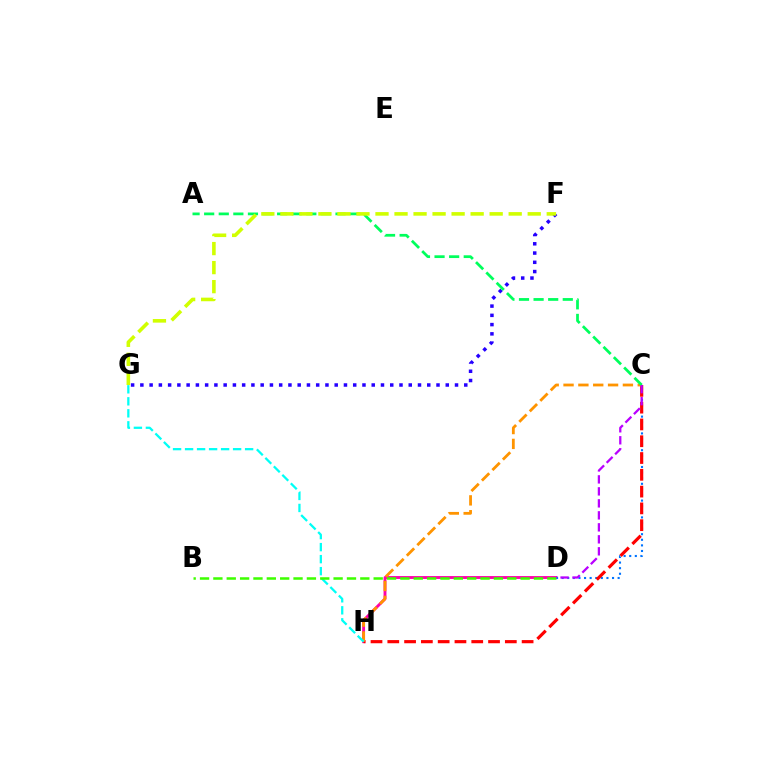{('D', 'H'): [{'color': '#ff00ac', 'line_style': 'solid', 'thickness': 2.07}], ('C', 'D'): [{'color': '#0074ff', 'line_style': 'dotted', 'thickness': 1.52}, {'color': '#b900ff', 'line_style': 'dashed', 'thickness': 1.63}], ('C', 'H'): [{'color': '#ff0000', 'line_style': 'dashed', 'thickness': 2.28}, {'color': '#ff9400', 'line_style': 'dashed', 'thickness': 2.02}], ('G', 'H'): [{'color': '#00fff6', 'line_style': 'dashed', 'thickness': 1.63}], ('F', 'G'): [{'color': '#2500ff', 'line_style': 'dotted', 'thickness': 2.51}, {'color': '#d1ff00', 'line_style': 'dashed', 'thickness': 2.58}], ('B', 'D'): [{'color': '#3dff00', 'line_style': 'dashed', 'thickness': 1.81}], ('A', 'C'): [{'color': '#00ff5c', 'line_style': 'dashed', 'thickness': 1.98}]}